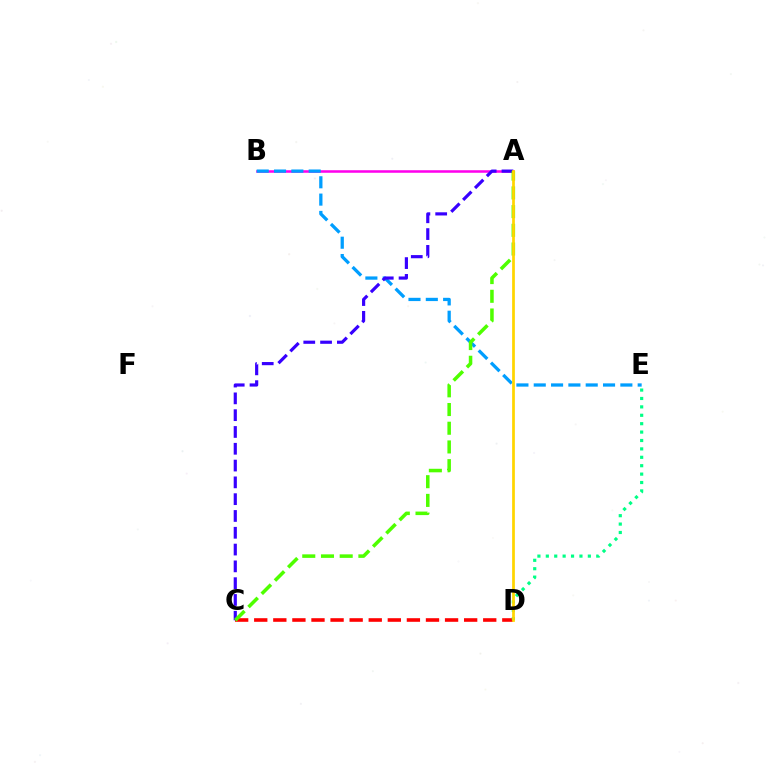{('A', 'B'): [{'color': '#ff00ed', 'line_style': 'solid', 'thickness': 1.83}], ('C', 'D'): [{'color': '#ff0000', 'line_style': 'dashed', 'thickness': 2.59}], ('B', 'E'): [{'color': '#009eff', 'line_style': 'dashed', 'thickness': 2.35}], ('A', 'C'): [{'color': '#3700ff', 'line_style': 'dashed', 'thickness': 2.28}, {'color': '#4fff00', 'line_style': 'dashed', 'thickness': 2.54}], ('D', 'E'): [{'color': '#00ff86', 'line_style': 'dotted', 'thickness': 2.28}], ('A', 'D'): [{'color': '#ffd500', 'line_style': 'solid', 'thickness': 1.97}]}